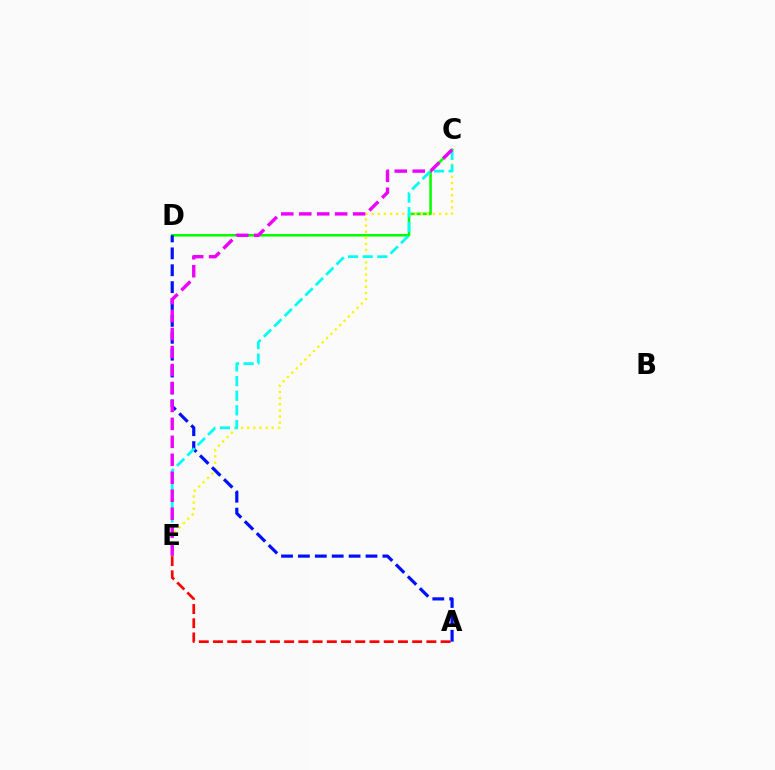{('A', 'E'): [{'color': '#ff0000', 'line_style': 'dashed', 'thickness': 1.93}], ('C', 'D'): [{'color': '#08ff00', 'line_style': 'solid', 'thickness': 1.84}], ('C', 'E'): [{'color': '#fcf500', 'line_style': 'dotted', 'thickness': 1.67}, {'color': '#00fff6', 'line_style': 'dashed', 'thickness': 1.99}, {'color': '#ee00ff', 'line_style': 'dashed', 'thickness': 2.44}], ('A', 'D'): [{'color': '#0010ff', 'line_style': 'dashed', 'thickness': 2.29}]}